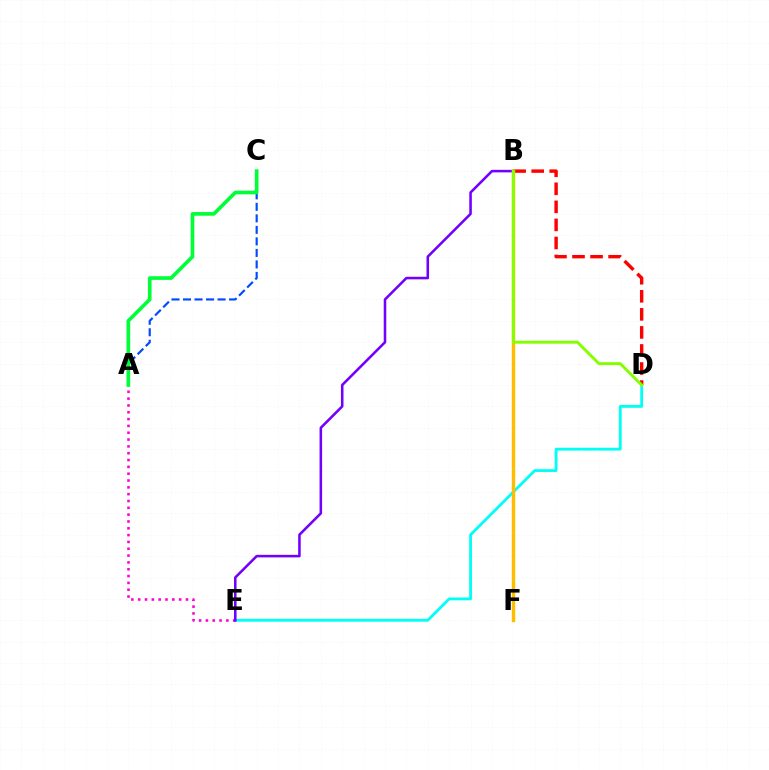{('D', 'E'): [{'color': '#00fff6', 'line_style': 'solid', 'thickness': 2.03}], ('A', 'E'): [{'color': '#ff00cf', 'line_style': 'dotted', 'thickness': 1.85}], ('B', 'E'): [{'color': '#7200ff', 'line_style': 'solid', 'thickness': 1.84}], ('B', 'D'): [{'color': '#ff0000', 'line_style': 'dashed', 'thickness': 2.45}, {'color': '#84ff00', 'line_style': 'solid', 'thickness': 2.1}], ('A', 'C'): [{'color': '#004bff', 'line_style': 'dashed', 'thickness': 1.56}, {'color': '#00ff39', 'line_style': 'solid', 'thickness': 2.64}], ('B', 'F'): [{'color': '#ffbd00', 'line_style': 'solid', 'thickness': 2.46}]}